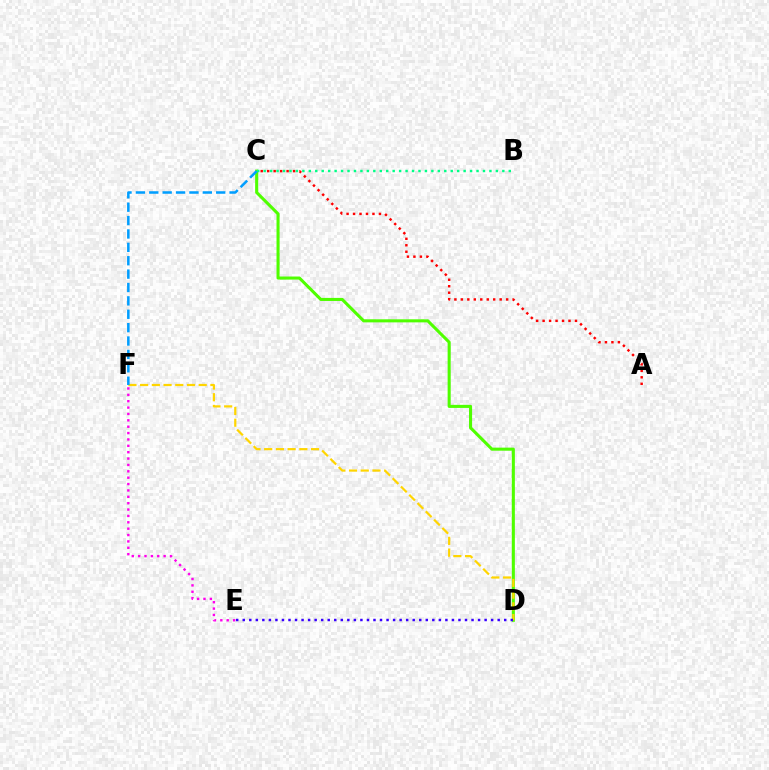{('A', 'C'): [{'color': '#ff0000', 'line_style': 'dotted', 'thickness': 1.76}], ('E', 'F'): [{'color': '#ff00ed', 'line_style': 'dotted', 'thickness': 1.73}], ('C', 'D'): [{'color': '#4fff00', 'line_style': 'solid', 'thickness': 2.21}], ('B', 'C'): [{'color': '#00ff86', 'line_style': 'dotted', 'thickness': 1.75}], ('D', 'F'): [{'color': '#ffd500', 'line_style': 'dashed', 'thickness': 1.59}], ('C', 'F'): [{'color': '#009eff', 'line_style': 'dashed', 'thickness': 1.82}], ('D', 'E'): [{'color': '#3700ff', 'line_style': 'dotted', 'thickness': 1.78}]}